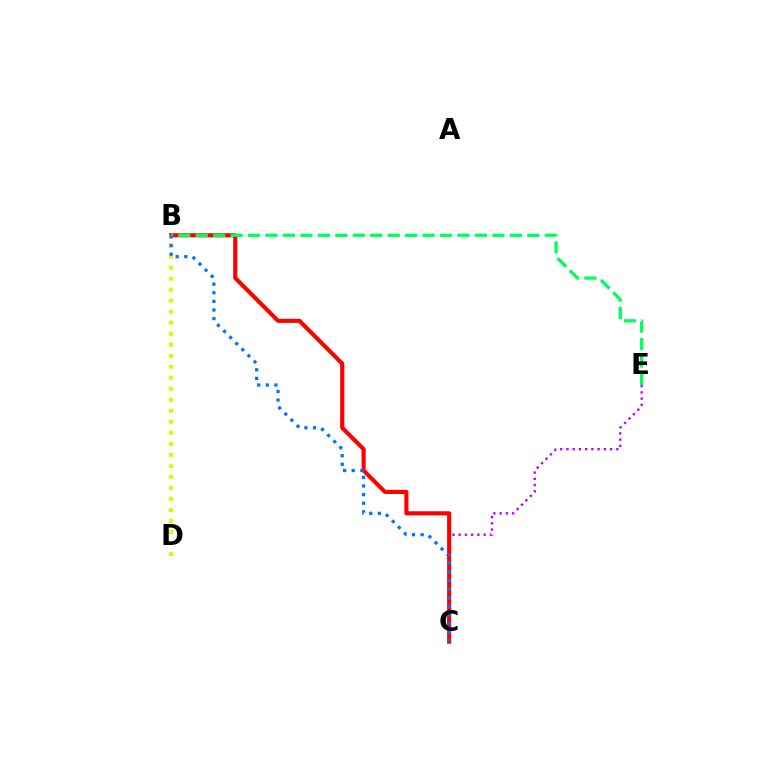{('C', 'E'): [{'color': '#b900ff', 'line_style': 'dotted', 'thickness': 1.69}], ('B', 'C'): [{'color': '#ff0000', 'line_style': 'solid', 'thickness': 2.97}, {'color': '#0074ff', 'line_style': 'dotted', 'thickness': 2.34}], ('B', 'E'): [{'color': '#00ff5c', 'line_style': 'dashed', 'thickness': 2.37}], ('B', 'D'): [{'color': '#d1ff00', 'line_style': 'dotted', 'thickness': 2.99}]}